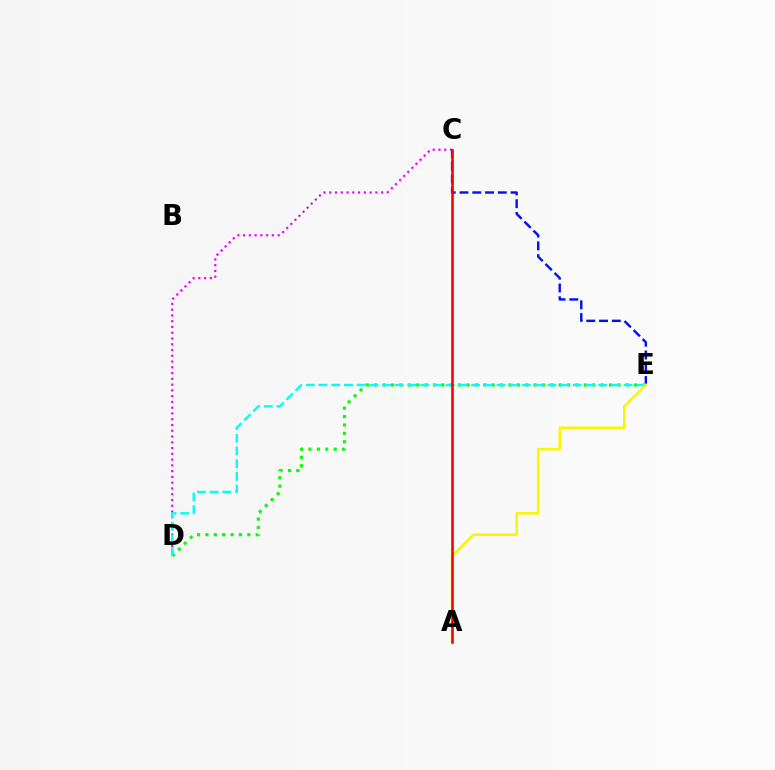{('C', 'D'): [{'color': '#ee00ff', 'line_style': 'dotted', 'thickness': 1.57}], ('C', 'E'): [{'color': '#0010ff', 'line_style': 'dashed', 'thickness': 1.74}], ('D', 'E'): [{'color': '#08ff00', 'line_style': 'dotted', 'thickness': 2.28}, {'color': '#00fff6', 'line_style': 'dashed', 'thickness': 1.73}], ('A', 'E'): [{'color': '#fcf500', 'line_style': 'solid', 'thickness': 1.85}], ('A', 'C'): [{'color': '#ff0000', 'line_style': 'solid', 'thickness': 1.87}]}